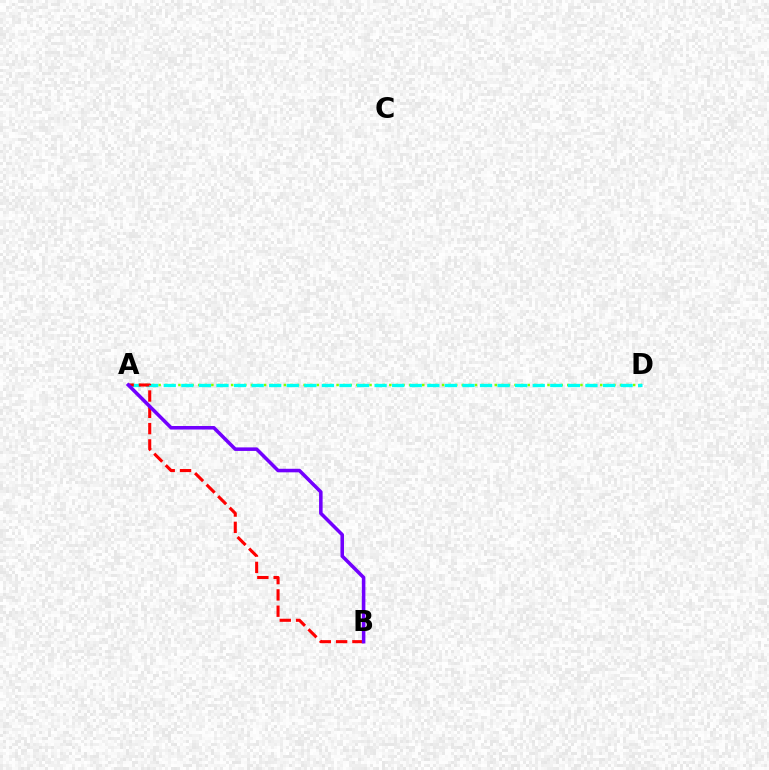{('A', 'D'): [{'color': '#84ff00', 'line_style': 'dotted', 'thickness': 1.79}, {'color': '#00fff6', 'line_style': 'dashed', 'thickness': 2.39}], ('A', 'B'): [{'color': '#ff0000', 'line_style': 'dashed', 'thickness': 2.21}, {'color': '#7200ff', 'line_style': 'solid', 'thickness': 2.55}]}